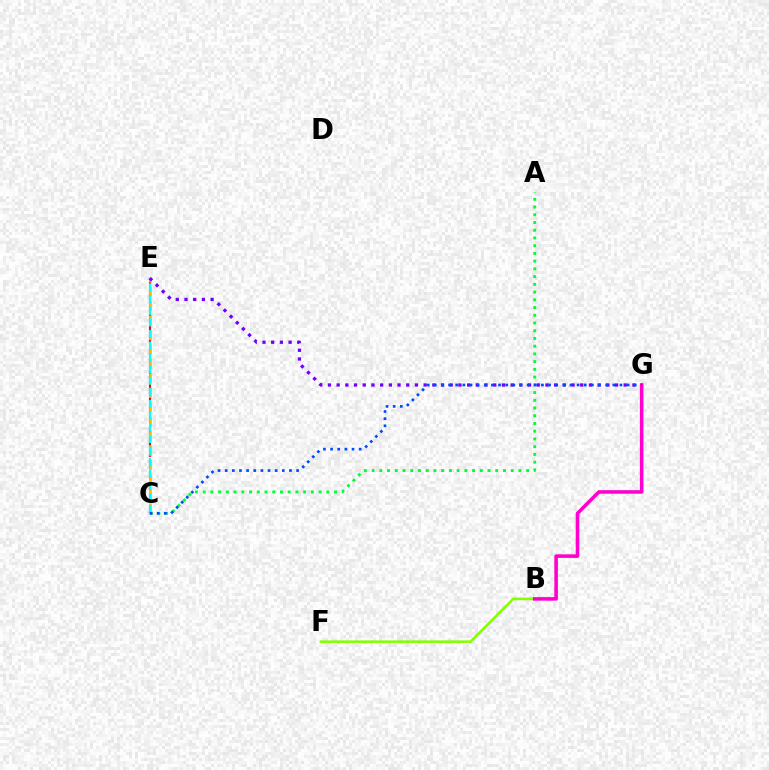{('B', 'F'): [{'color': '#84ff00', 'line_style': 'solid', 'thickness': 1.84}], ('B', 'G'): [{'color': '#ff00cf', 'line_style': 'solid', 'thickness': 2.56}], ('C', 'E'): [{'color': '#ff0000', 'line_style': 'dashed', 'thickness': 1.53}, {'color': '#ffbd00', 'line_style': 'dashed', 'thickness': 1.96}, {'color': '#00fff6', 'line_style': 'dashed', 'thickness': 1.58}], ('A', 'C'): [{'color': '#00ff39', 'line_style': 'dotted', 'thickness': 2.1}], ('E', 'G'): [{'color': '#7200ff', 'line_style': 'dotted', 'thickness': 2.36}], ('C', 'G'): [{'color': '#004bff', 'line_style': 'dotted', 'thickness': 1.94}]}